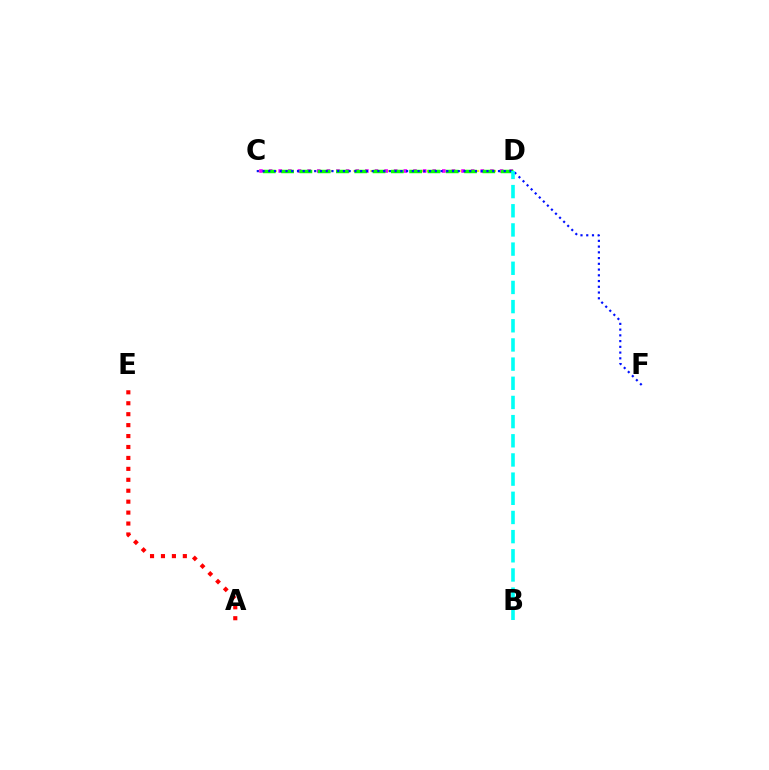{('C', 'D'): [{'color': '#fcf500', 'line_style': 'dotted', 'thickness': 1.53}, {'color': '#ee00ff', 'line_style': 'dotted', 'thickness': 2.61}, {'color': '#08ff00', 'line_style': 'dashed', 'thickness': 2.49}], ('A', 'E'): [{'color': '#ff0000', 'line_style': 'dotted', 'thickness': 2.97}], ('C', 'F'): [{'color': '#0010ff', 'line_style': 'dotted', 'thickness': 1.56}], ('B', 'D'): [{'color': '#00fff6', 'line_style': 'dashed', 'thickness': 2.6}]}